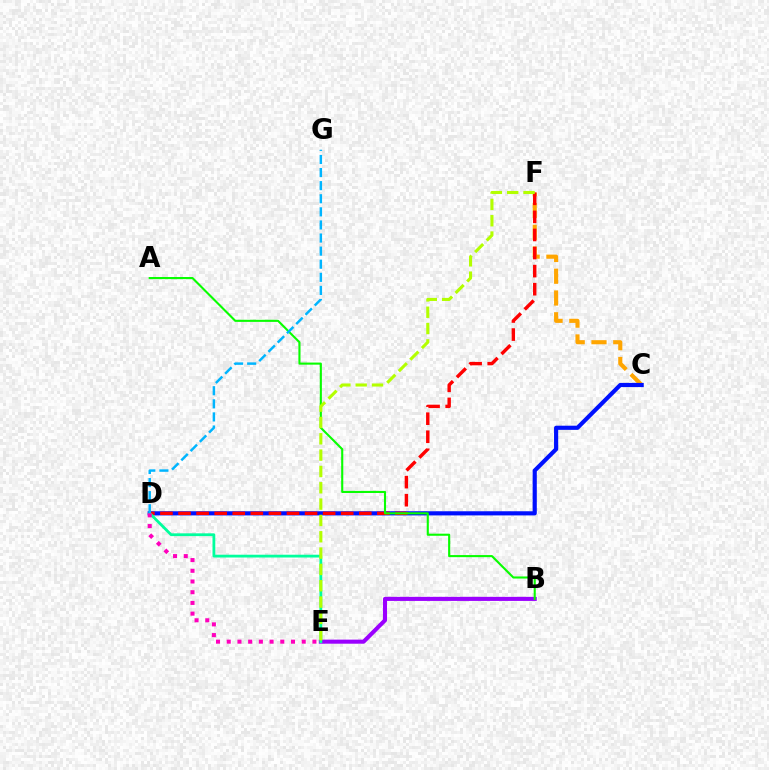{('B', 'E'): [{'color': '#9b00ff', 'line_style': 'solid', 'thickness': 2.93}], ('C', 'F'): [{'color': '#ffa500', 'line_style': 'dashed', 'thickness': 2.96}], ('C', 'D'): [{'color': '#0010ff', 'line_style': 'solid', 'thickness': 2.99}], ('D', 'F'): [{'color': '#ff0000', 'line_style': 'dashed', 'thickness': 2.46}], ('A', 'B'): [{'color': '#08ff00', 'line_style': 'solid', 'thickness': 1.51}], ('D', 'E'): [{'color': '#00ff9d', 'line_style': 'solid', 'thickness': 2.0}, {'color': '#ff00bd', 'line_style': 'dotted', 'thickness': 2.91}], ('E', 'F'): [{'color': '#b3ff00', 'line_style': 'dashed', 'thickness': 2.22}], ('D', 'G'): [{'color': '#00b5ff', 'line_style': 'dashed', 'thickness': 1.78}]}